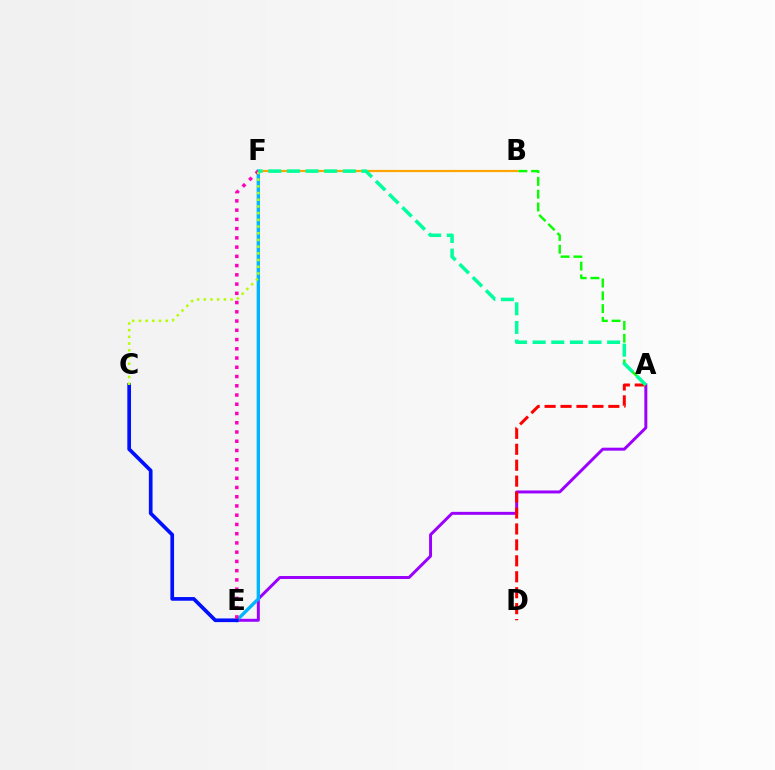{('B', 'F'): [{'color': '#ffa500', 'line_style': 'solid', 'thickness': 1.58}], ('A', 'E'): [{'color': '#9b00ff', 'line_style': 'solid', 'thickness': 2.13}], ('E', 'F'): [{'color': '#00b5ff', 'line_style': 'solid', 'thickness': 2.41}, {'color': '#ff00bd', 'line_style': 'dotted', 'thickness': 2.51}], ('C', 'E'): [{'color': '#0010ff', 'line_style': 'solid', 'thickness': 2.65}], ('A', 'B'): [{'color': '#08ff00', 'line_style': 'dashed', 'thickness': 1.74}], ('C', 'F'): [{'color': '#b3ff00', 'line_style': 'dotted', 'thickness': 1.82}], ('A', 'D'): [{'color': '#ff0000', 'line_style': 'dashed', 'thickness': 2.16}], ('A', 'F'): [{'color': '#00ff9d', 'line_style': 'dashed', 'thickness': 2.53}]}